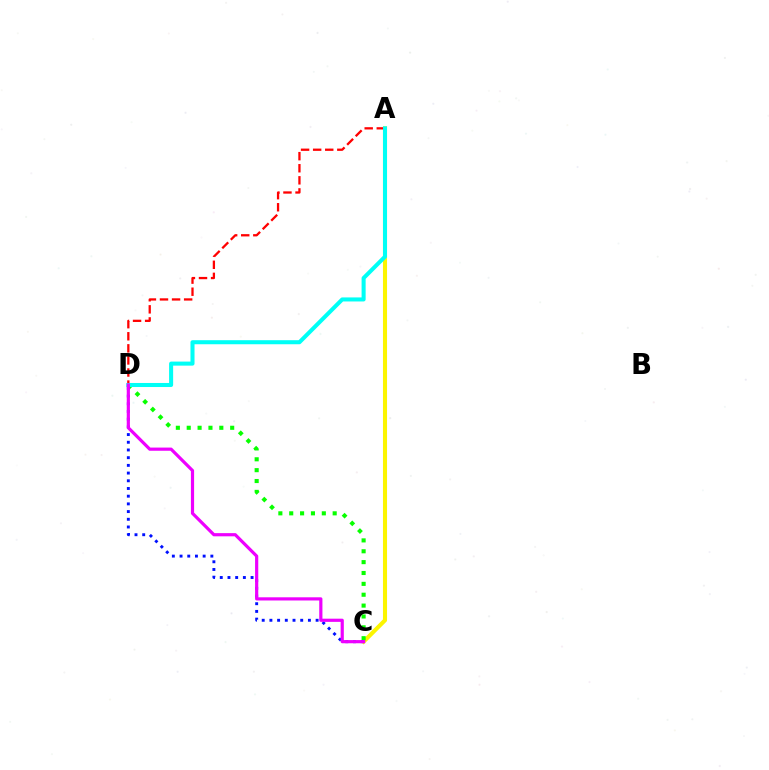{('A', 'C'): [{'color': '#fcf500', 'line_style': 'solid', 'thickness': 2.93}], ('C', 'D'): [{'color': '#08ff00', 'line_style': 'dotted', 'thickness': 2.95}, {'color': '#0010ff', 'line_style': 'dotted', 'thickness': 2.09}, {'color': '#ee00ff', 'line_style': 'solid', 'thickness': 2.3}], ('A', 'D'): [{'color': '#ff0000', 'line_style': 'dashed', 'thickness': 1.64}, {'color': '#00fff6', 'line_style': 'solid', 'thickness': 2.91}]}